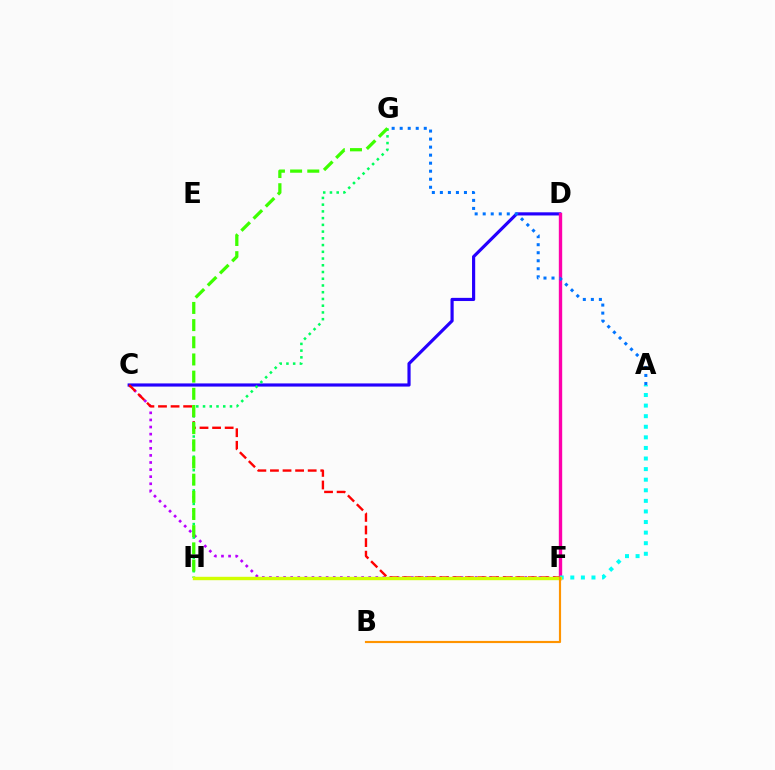{('C', 'F'): [{'color': '#b900ff', 'line_style': 'dotted', 'thickness': 1.93}, {'color': '#ff0000', 'line_style': 'dashed', 'thickness': 1.71}], ('C', 'D'): [{'color': '#2500ff', 'line_style': 'solid', 'thickness': 2.28}], ('D', 'F'): [{'color': '#ff00ac', 'line_style': 'solid', 'thickness': 2.42}], ('G', 'H'): [{'color': '#00ff5c', 'line_style': 'dotted', 'thickness': 1.83}, {'color': '#3dff00', 'line_style': 'dashed', 'thickness': 2.33}], ('A', 'G'): [{'color': '#0074ff', 'line_style': 'dotted', 'thickness': 2.18}], ('A', 'F'): [{'color': '#00fff6', 'line_style': 'dotted', 'thickness': 2.88}], ('F', 'H'): [{'color': '#d1ff00', 'line_style': 'solid', 'thickness': 2.44}], ('B', 'F'): [{'color': '#ff9400', 'line_style': 'solid', 'thickness': 1.55}]}